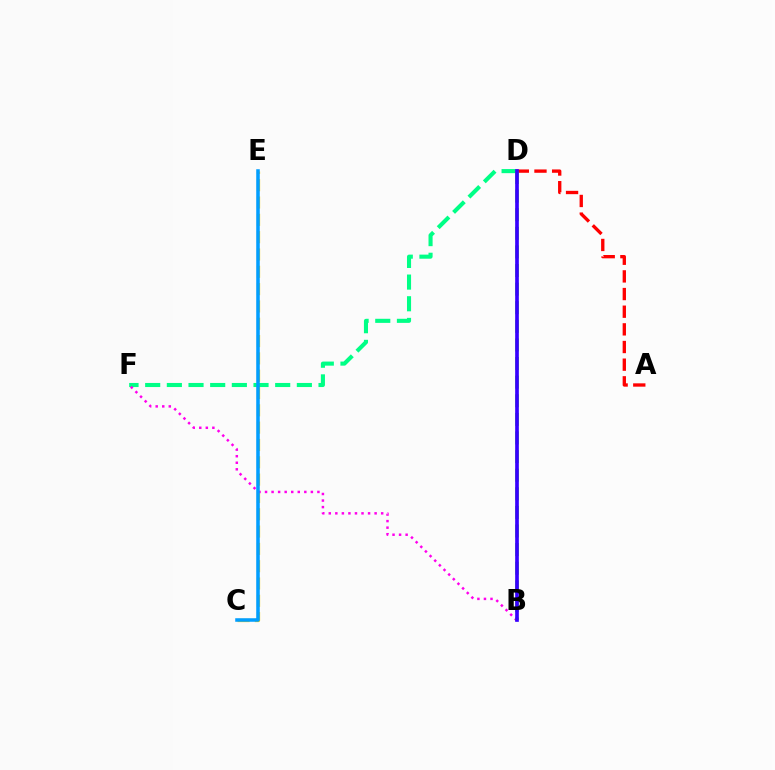{('C', 'E'): [{'color': '#ffd500', 'line_style': 'dashed', 'thickness': 2.35}, {'color': '#009eff', 'line_style': 'solid', 'thickness': 2.54}], ('D', 'F'): [{'color': '#00ff86', 'line_style': 'dashed', 'thickness': 2.94}], ('A', 'D'): [{'color': '#ff0000', 'line_style': 'dashed', 'thickness': 2.4}], ('B', 'F'): [{'color': '#ff00ed', 'line_style': 'dotted', 'thickness': 1.78}], ('B', 'D'): [{'color': '#4fff00', 'line_style': 'dashed', 'thickness': 2.53}, {'color': '#3700ff', 'line_style': 'solid', 'thickness': 2.65}]}